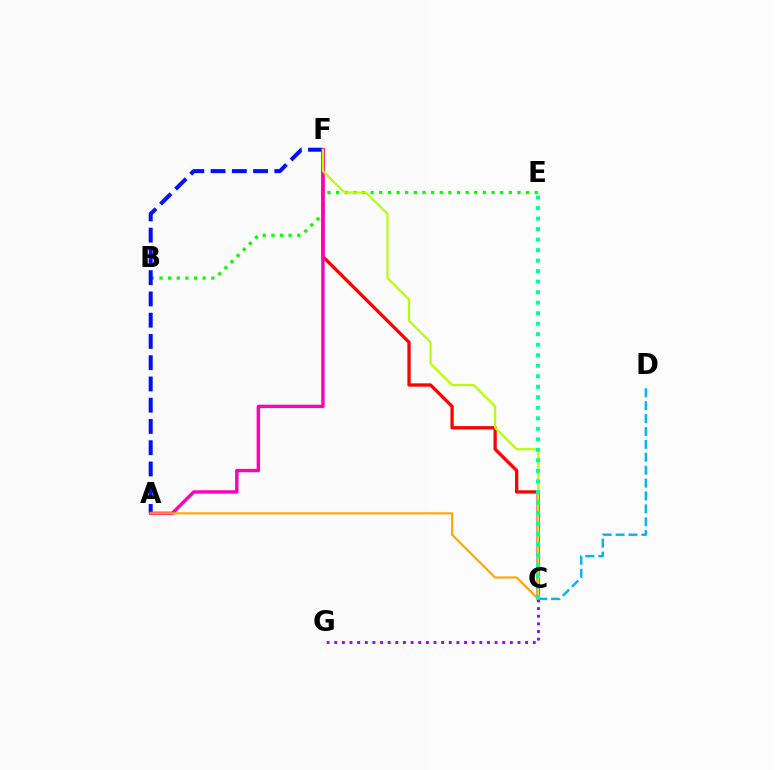{('B', 'E'): [{'color': '#08ff00', 'line_style': 'dotted', 'thickness': 2.35}], ('C', 'F'): [{'color': '#ff0000', 'line_style': 'solid', 'thickness': 2.37}, {'color': '#b3ff00', 'line_style': 'solid', 'thickness': 1.52}], ('A', 'F'): [{'color': '#0010ff', 'line_style': 'dashed', 'thickness': 2.89}, {'color': '#ff00bd', 'line_style': 'solid', 'thickness': 2.46}], ('C', 'D'): [{'color': '#00b5ff', 'line_style': 'dashed', 'thickness': 1.75}], ('C', 'G'): [{'color': '#9b00ff', 'line_style': 'dotted', 'thickness': 2.07}], ('A', 'C'): [{'color': '#ffa500', 'line_style': 'solid', 'thickness': 1.51}], ('C', 'E'): [{'color': '#00ff9d', 'line_style': 'dotted', 'thickness': 2.86}]}